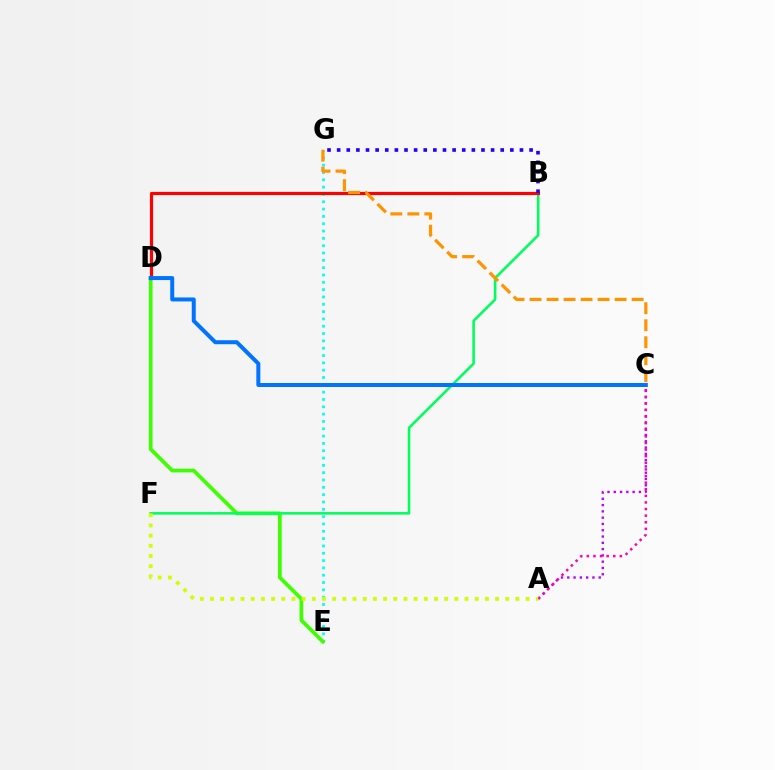{('E', 'G'): [{'color': '#00fff6', 'line_style': 'dotted', 'thickness': 1.99}], ('A', 'C'): [{'color': '#b900ff', 'line_style': 'dotted', 'thickness': 1.71}, {'color': '#ff00ac', 'line_style': 'dotted', 'thickness': 1.79}], ('D', 'E'): [{'color': '#3dff00', 'line_style': 'solid', 'thickness': 2.67}], ('B', 'F'): [{'color': '#00ff5c', 'line_style': 'solid', 'thickness': 1.85}], ('B', 'D'): [{'color': '#ff0000', 'line_style': 'solid', 'thickness': 2.28}], ('B', 'G'): [{'color': '#2500ff', 'line_style': 'dotted', 'thickness': 2.61}], ('C', 'G'): [{'color': '#ff9400', 'line_style': 'dashed', 'thickness': 2.31}], ('C', 'D'): [{'color': '#0074ff', 'line_style': 'solid', 'thickness': 2.87}], ('A', 'F'): [{'color': '#d1ff00', 'line_style': 'dotted', 'thickness': 2.77}]}